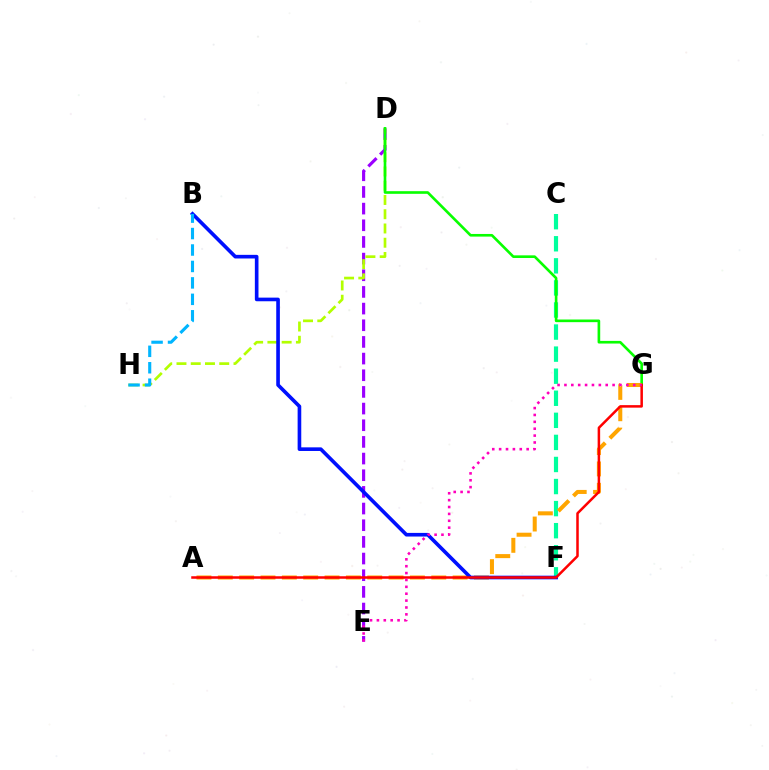{('D', 'E'): [{'color': '#9b00ff', 'line_style': 'dashed', 'thickness': 2.26}], ('D', 'H'): [{'color': '#b3ff00', 'line_style': 'dashed', 'thickness': 1.94}], ('C', 'F'): [{'color': '#00ff9d', 'line_style': 'dashed', 'thickness': 3.0}], ('D', 'G'): [{'color': '#08ff00', 'line_style': 'solid', 'thickness': 1.9}], ('A', 'G'): [{'color': '#ffa500', 'line_style': 'dashed', 'thickness': 2.9}, {'color': '#ff0000', 'line_style': 'solid', 'thickness': 1.81}], ('B', 'F'): [{'color': '#0010ff', 'line_style': 'solid', 'thickness': 2.62}], ('B', 'H'): [{'color': '#00b5ff', 'line_style': 'dashed', 'thickness': 2.23}], ('E', 'G'): [{'color': '#ff00bd', 'line_style': 'dotted', 'thickness': 1.87}]}